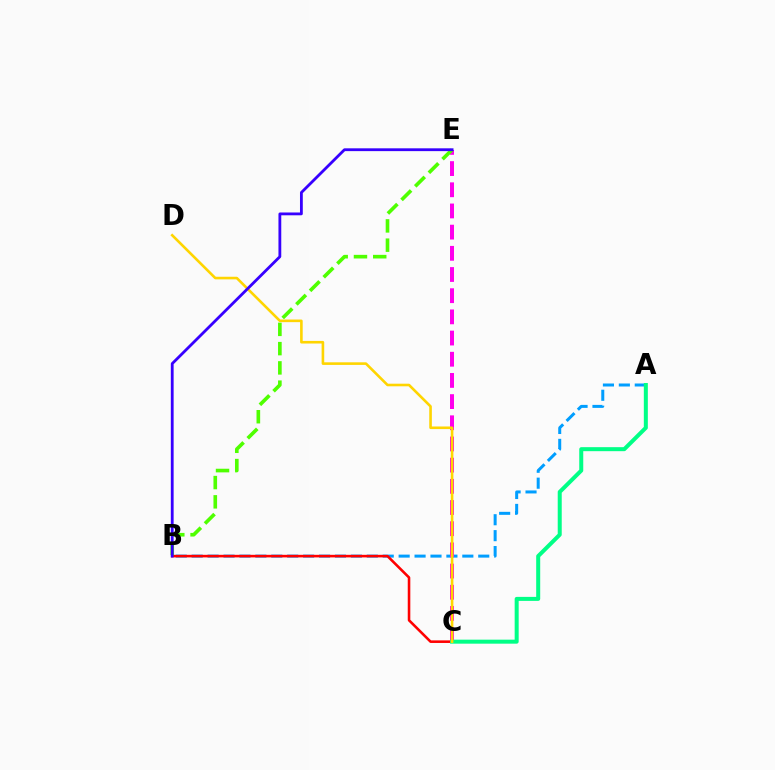{('A', 'B'): [{'color': '#009eff', 'line_style': 'dashed', 'thickness': 2.16}], ('B', 'C'): [{'color': '#ff0000', 'line_style': 'solid', 'thickness': 1.86}], ('C', 'E'): [{'color': '#ff00ed', 'line_style': 'dashed', 'thickness': 2.88}], ('B', 'E'): [{'color': '#4fff00', 'line_style': 'dashed', 'thickness': 2.62}, {'color': '#3700ff', 'line_style': 'solid', 'thickness': 2.02}], ('A', 'C'): [{'color': '#00ff86', 'line_style': 'solid', 'thickness': 2.89}], ('C', 'D'): [{'color': '#ffd500', 'line_style': 'solid', 'thickness': 1.88}]}